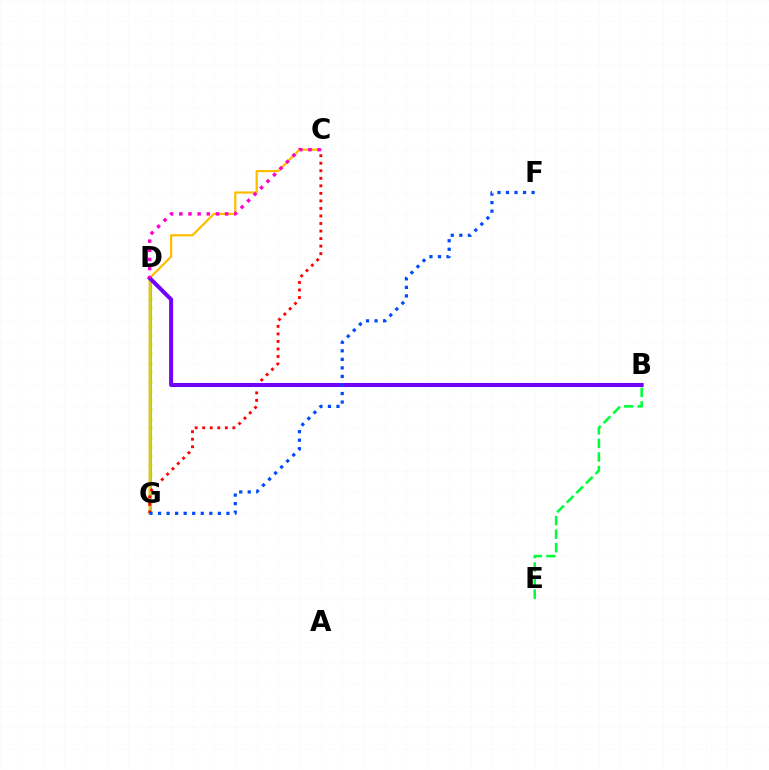{('D', 'G'): [{'color': '#84ff00', 'line_style': 'dotted', 'thickness': 2.51}, {'color': '#00fff6', 'line_style': 'solid', 'thickness': 2.2}], ('C', 'G'): [{'color': '#ffbd00', 'line_style': 'solid', 'thickness': 1.61}, {'color': '#ff0000', 'line_style': 'dotted', 'thickness': 2.05}], ('B', 'E'): [{'color': '#00ff39', 'line_style': 'dashed', 'thickness': 1.84}], ('B', 'D'): [{'color': '#7200ff', 'line_style': 'solid', 'thickness': 2.87}], ('C', 'D'): [{'color': '#ff00cf', 'line_style': 'dotted', 'thickness': 2.49}], ('F', 'G'): [{'color': '#004bff', 'line_style': 'dotted', 'thickness': 2.32}]}